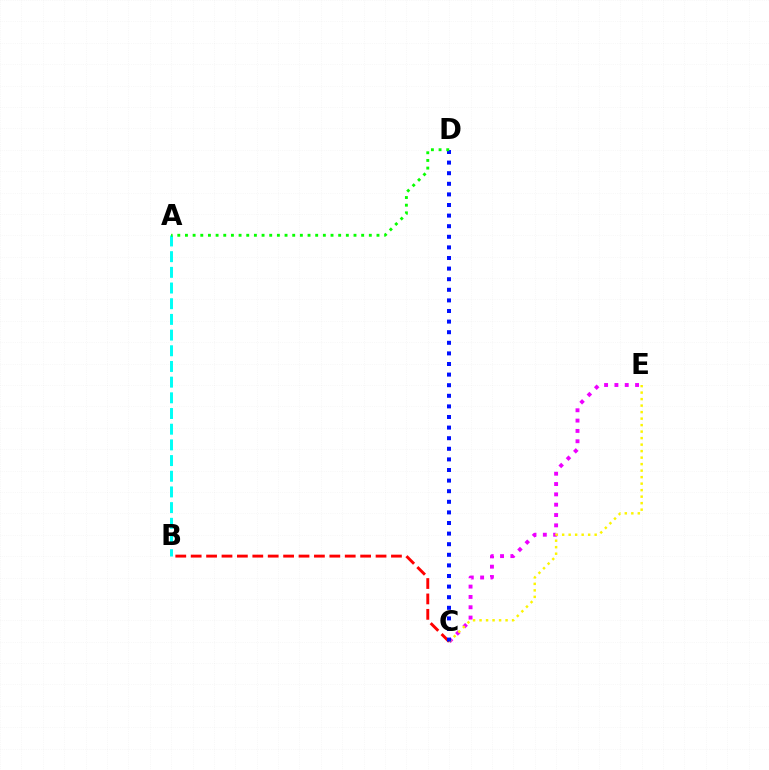{('A', 'B'): [{'color': '#00fff6', 'line_style': 'dashed', 'thickness': 2.13}], ('C', 'E'): [{'color': '#ee00ff', 'line_style': 'dotted', 'thickness': 2.81}, {'color': '#fcf500', 'line_style': 'dotted', 'thickness': 1.77}], ('B', 'C'): [{'color': '#ff0000', 'line_style': 'dashed', 'thickness': 2.09}], ('C', 'D'): [{'color': '#0010ff', 'line_style': 'dotted', 'thickness': 2.88}], ('A', 'D'): [{'color': '#08ff00', 'line_style': 'dotted', 'thickness': 2.08}]}